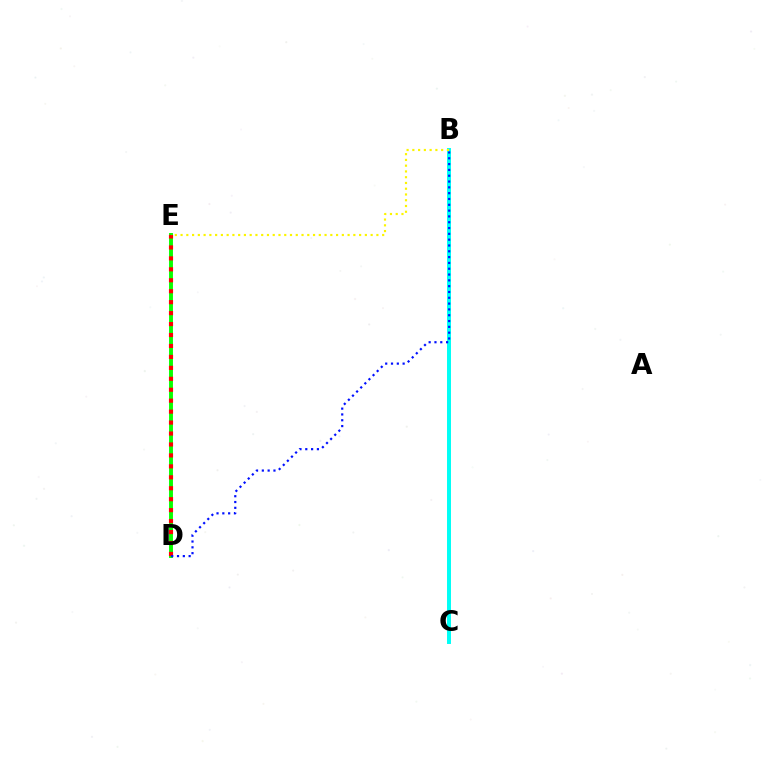{('B', 'C'): [{'color': '#ee00ff', 'line_style': 'solid', 'thickness': 1.6}, {'color': '#00fff6', 'line_style': 'solid', 'thickness': 2.84}], ('D', 'E'): [{'color': '#08ff00', 'line_style': 'solid', 'thickness': 2.81}, {'color': '#ff0000', 'line_style': 'dotted', 'thickness': 2.97}], ('B', 'D'): [{'color': '#0010ff', 'line_style': 'dotted', 'thickness': 1.58}], ('B', 'E'): [{'color': '#fcf500', 'line_style': 'dotted', 'thickness': 1.56}]}